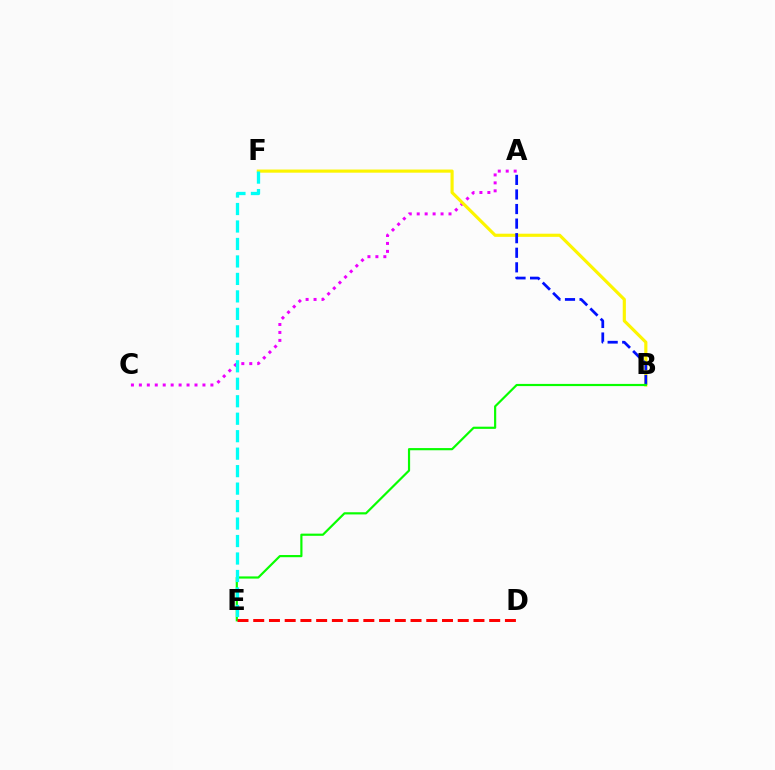{('A', 'C'): [{'color': '#ee00ff', 'line_style': 'dotted', 'thickness': 2.16}], ('B', 'F'): [{'color': '#fcf500', 'line_style': 'solid', 'thickness': 2.27}], ('A', 'B'): [{'color': '#0010ff', 'line_style': 'dashed', 'thickness': 1.98}], ('B', 'E'): [{'color': '#08ff00', 'line_style': 'solid', 'thickness': 1.57}], ('E', 'F'): [{'color': '#00fff6', 'line_style': 'dashed', 'thickness': 2.37}], ('D', 'E'): [{'color': '#ff0000', 'line_style': 'dashed', 'thickness': 2.14}]}